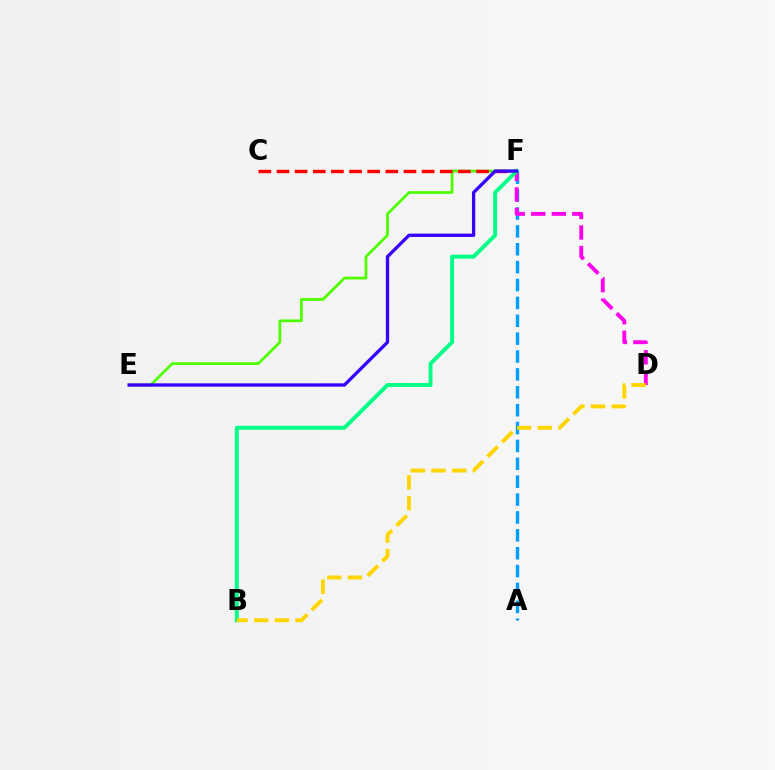{('E', 'F'): [{'color': '#4fff00', 'line_style': 'solid', 'thickness': 1.98}, {'color': '#3700ff', 'line_style': 'solid', 'thickness': 2.39}], ('C', 'F'): [{'color': '#ff0000', 'line_style': 'dashed', 'thickness': 2.46}], ('A', 'F'): [{'color': '#009eff', 'line_style': 'dashed', 'thickness': 2.43}], ('D', 'F'): [{'color': '#ff00ed', 'line_style': 'dashed', 'thickness': 2.79}], ('B', 'F'): [{'color': '#00ff86', 'line_style': 'solid', 'thickness': 2.82}], ('B', 'D'): [{'color': '#ffd500', 'line_style': 'dashed', 'thickness': 2.81}]}